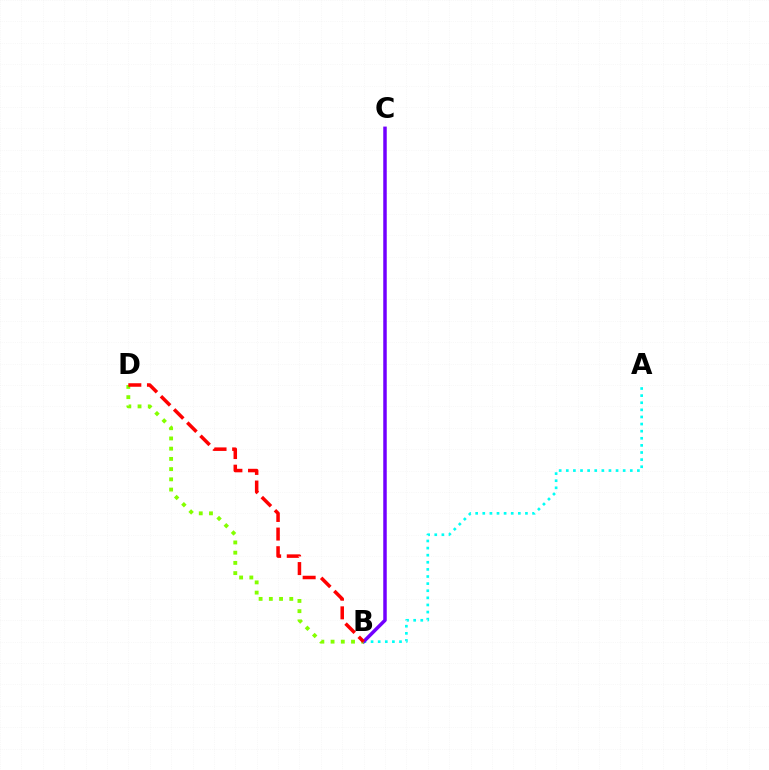{('A', 'B'): [{'color': '#00fff6', 'line_style': 'dotted', 'thickness': 1.93}], ('B', 'C'): [{'color': '#7200ff', 'line_style': 'solid', 'thickness': 2.51}], ('B', 'D'): [{'color': '#84ff00', 'line_style': 'dotted', 'thickness': 2.78}, {'color': '#ff0000', 'line_style': 'dashed', 'thickness': 2.53}]}